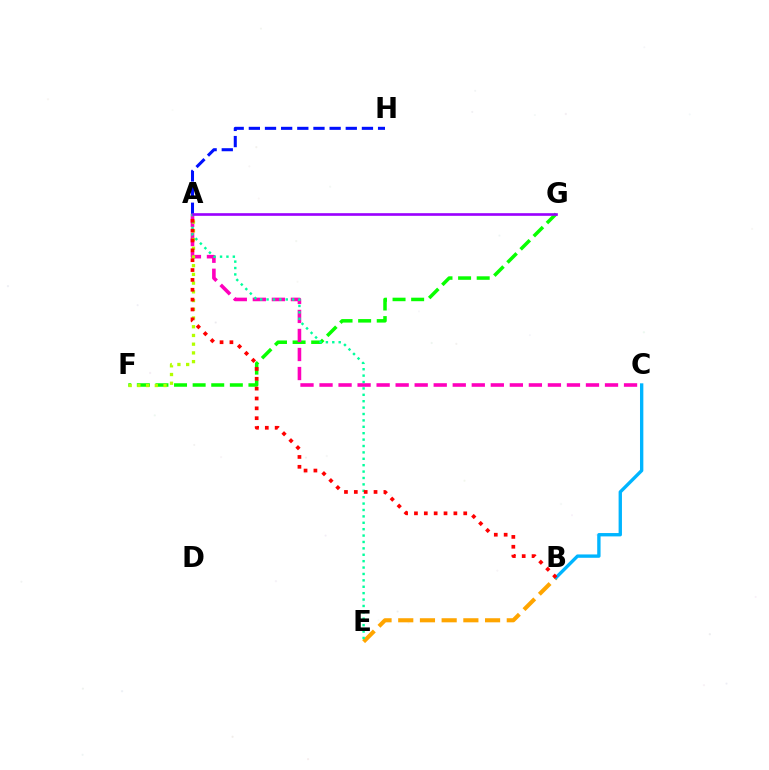{('A', 'H'): [{'color': '#0010ff', 'line_style': 'dashed', 'thickness': 2.19}], ('F', 'G'): [{'color': '#08ff00', 'line_style': 'dashed', 'thickness': 2.53}], ('B', 'E'): [{'color': '#ffa500', 'line_style': 'dashed', 'thickness': 2.95}], ('A', 'C'): [{'color': '#ff00bd', 'line_style': 'dashed', 'thickness': 2.59}], ('A', 'F'): [{'color': '#b3ff00', 'line_style': 'dotted', 'thickness': 2.37}], ('A', 'E'): [{'color': '#00ff9d', 'line_style': 'dotted', 'thickness': 1.74}], ('A', 'G'): [{'color': '#9b00ff', 'line_style': 'solid', 'thickness': 1.9}], ('B', 'C'): [{'color': '#00b5ff', 'line_style': 'solid', 'thickness': 2.41}], ('A', 'B'): [{'color': '#ff0000', 'line_style': 'dotted', 'thickness': 2.68}]}